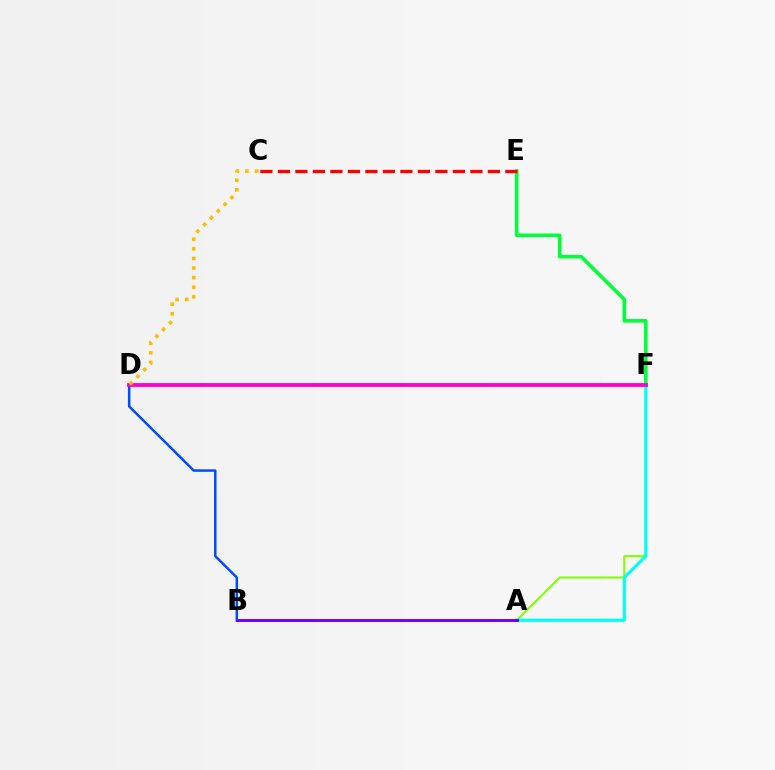{('E', 'F'): [{'color': '#00ff39', 'line_style': 'solid', 'thickness': 2.57}], ('C', 'E'): [{'color': '#ff0000', 'line_style': 'dashed', 'thickness': 2.38}], ('A', 'F'): [{'color': '#84ff00', 'line_style': 'solid', 'thickness': 1.5}, {'color': '#00fff6', 'line_style': 'solid', 'thickness': 2.26}], ('B', 'D'): [{'color': '#004bff', 'line_style': 'solid', 'thickness': 1.79}], ('A', 'B'): [{'color': '#7200ff', 'line_style': 'solid', 'thickness': 2.13}], ('D', 'F'): [{'color': '#ff00cf', 'line_style': 'solid', 'thickness': 2.75}], ('C', 'D'): [{'color': '#ffbd00', 'line_style': 'dotted', 'thickness': 2.61}]}